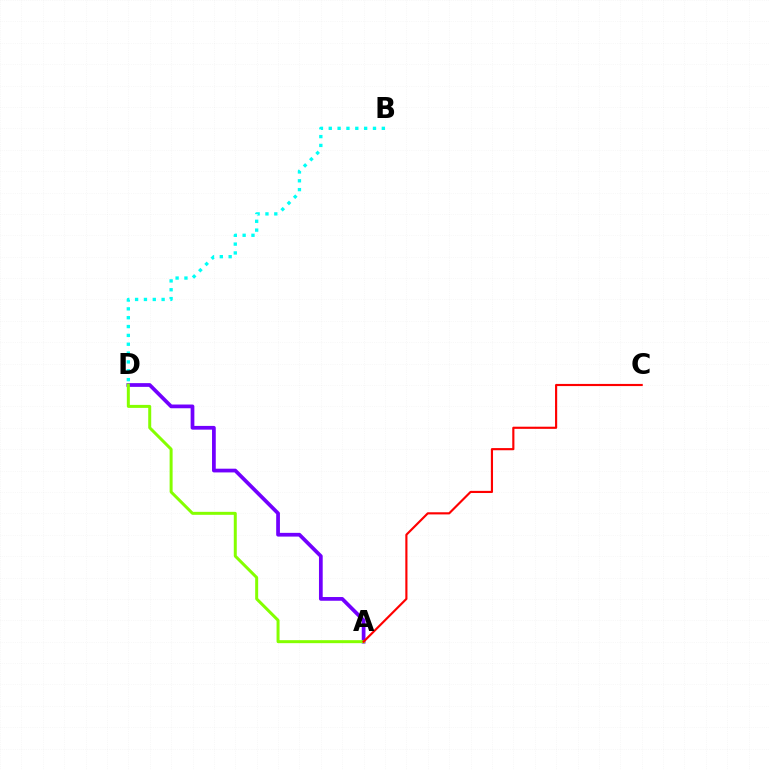{('A', 'D'): [{'color': '#7200ff', 'line_style': 'solid', 'thickness': 2.69}, {'color': '#84ff00', 'line_style': 'solid', 'thickness': 2.15}], ('A', 'C'): [{'color': '#ff0000', 'line_style': 'solid', 'thickness': 1.55}], ('B', 'D'): [{'color': '#00fff6', 'line_style': 'dotted', 'thickness': 2.4}]}